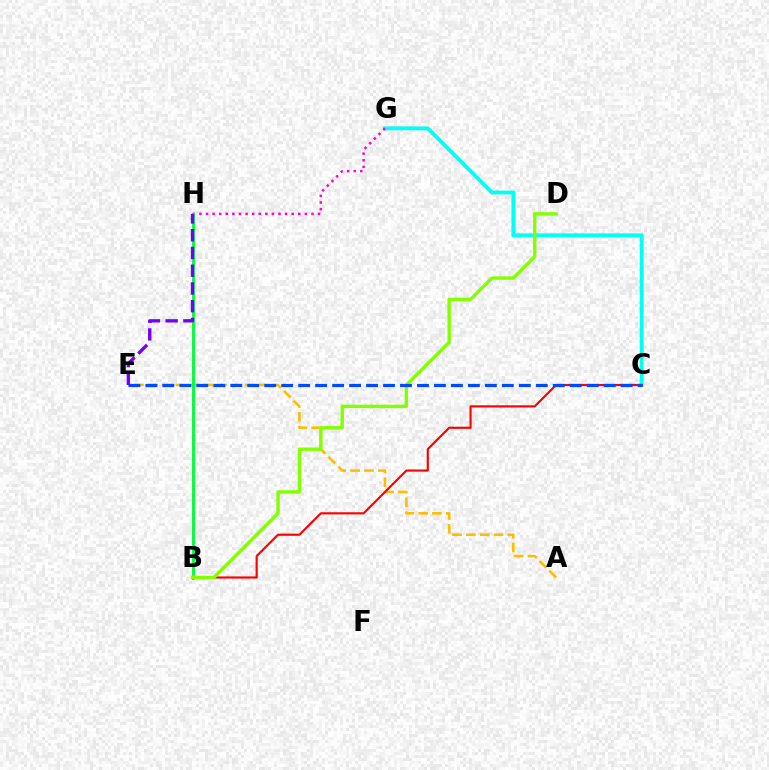{('A', 'E'): [{'color': '#ffbd00', 'line_style': 'dashed', 'thickness': 1.88}], ('C', 'G'): [{'color': '#00fff6', 'line_style': 'solid', 'thickness': 2.76}], ('B', 'C'): [{'color': '#ff0000', 'line_style': 'solid', 'thickness': 1.55}], ('G', 'H'): [{'color': '#ff00cf', 'line_style': 'dotted', 'thickness': 1.79}], ('B', 'H'): [{'color': '#00ff39', 'line_style': 'solid', 'thickness': 2.07}], ('B', 'D'): [{'color': '#84ff00', 'line_style': 'solid', 'thickness': 2.44}], ('C', 'E'): [{'color': '#004bff', 'line_style': 'dashed', 'thickness': 2.31}], ('E', 'H'): [{'color': '#7200ff', 'line_style': 'dashed', 'thickness': 2.41}]}